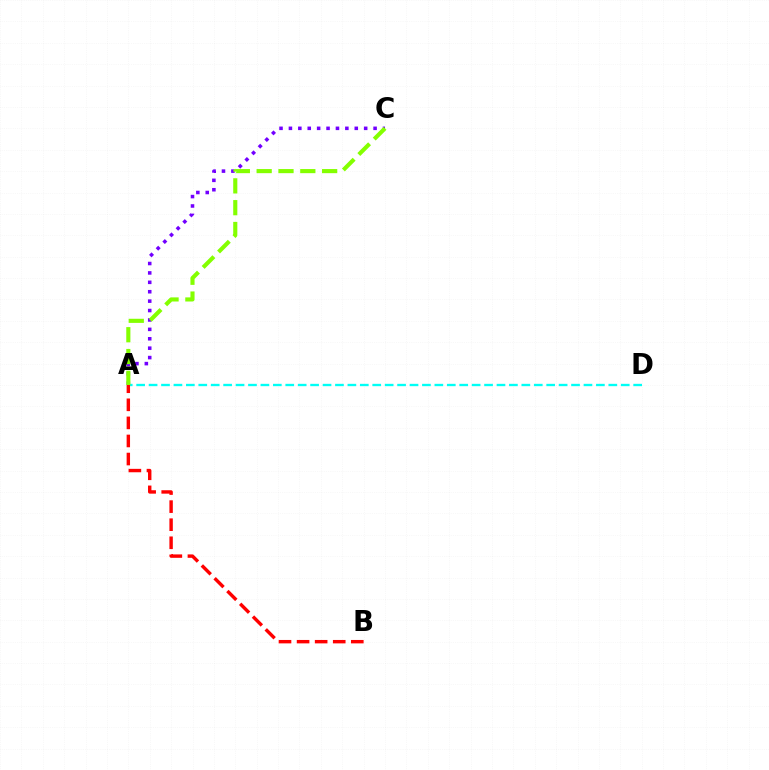{('A', 'C'): [{'color': '#7200ff', 'line_style': 'dotted', 'thickness': 2.56}, {'color': '#84ff00', 'line_style': 'dashed', 'thickness': 2.96}], ('A', 'D'): [{'color': '#00fff6', 'line_style': 'dashed', 'thickness': 1.69}], ('A', 'B'): [{'color': '#ff0000', 'line_style': 'dashed', 'thickness': 2.46}]}